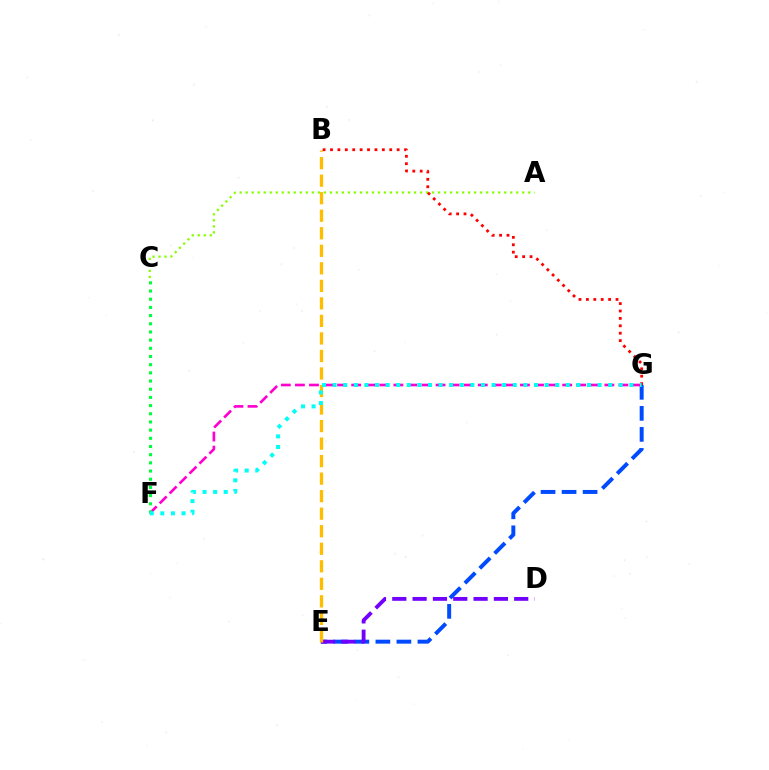{('E', 'G'): [{'color': '#004bff', 'line_style': 'dashed', 'thickness': 2.86}], ('D', 'E'): [{'color': '#7200ff', 'line_style': 'dashed', 'thickness': 2.76}], ('A', 'C'): [{'color': '#84ff00', 'line_style': 'dotted', 'thickness': 1.63}], ('B', 'E'): [{'color': '#ffbd00', 'line_style': 'dashed', 'thickness': 2.38}], ('F', 'G'): [{'color': '#ff00cf', 'line_style': 'dashed', 'thickness': 1.91}, {'color': '#00fff6', 'line_style': 'dotted', 'thickness': 2.88}], ('B', 'G'): [{'color': '#ff0000', 'line_style': 'dotted', 'thickness': 2.01}], ('C', 'F'): [{'color': '#00ff39', 'line_style': 'dotted', 'thickness': 2.22}]}